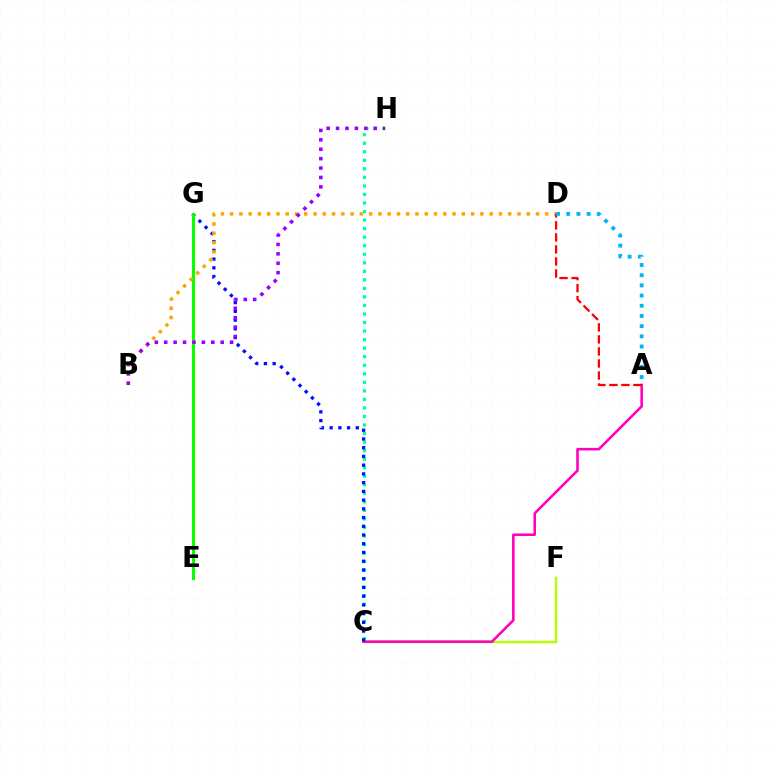{('C', 'F'): [{'color': '#b3ff00', 'line_style': 'solid', 'thickness': 1.77}], ('A', 'C'): [{'color': '#ff00bd', 'line_style': 'solid', 'thickness': 1.86}], ('C', 'H'): [{'color': '#00ff9d', 'line_style': 'dotted', 'thickness': 2.32}], ('C', 'G'): [{'color': '#0010ff', 'line_style': 'dotted', 'thickness': 2.37}], ('E', 'G'): [{'color': '#08ff00', 'line_style': 'solid', 'thickness': 2.19}], ('B', 'D'): [{'color': '#ffa500', 'line_style': 'dotted', 'thickness': 2.52}], ('A', 'D'): [{'color': '#ff0000', 'line_style': 'dashed', 'thickness': 1.63}, {'color': '#00b5ff', 'line_style': 'dotted', 'thickness': 2.77}], ('B', 'H'): [{'color': '#9b00ff', 'line_style': 'dotted', 'thickness': 2.56}]}